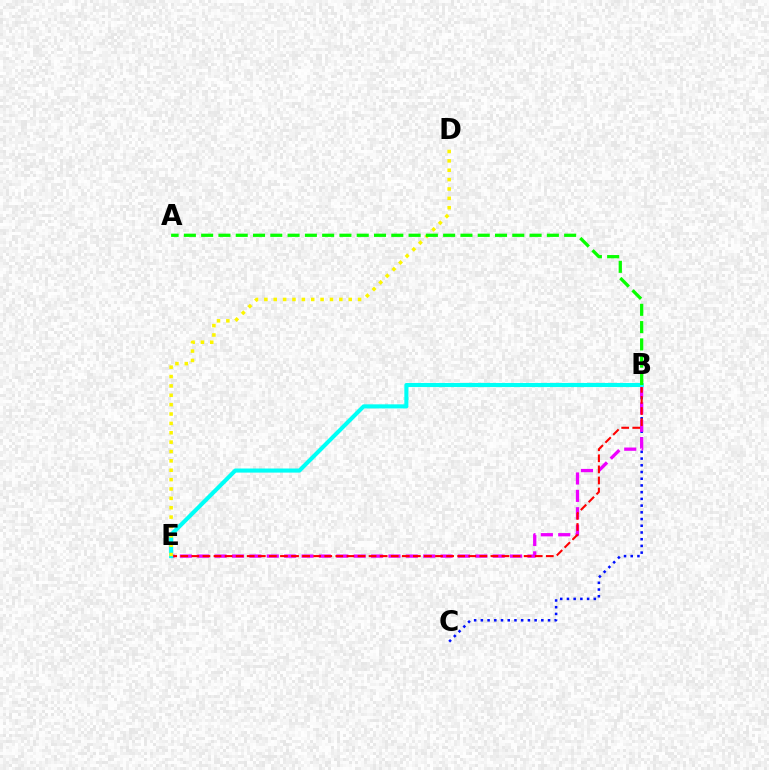{('B', 'C'): [{'color': '#0010ff', 'line_style': 'dotted', 'thickness': 1.82}], ('B', 'E'): [{'color': '#ee00ff', 'line_style': 'dashed', 'thickness': 2.36}, {'color': '#ff0000', 'line_style': 'dashed', 'thickness': 1.5}, {'color': '#00fff6', 'line_style': 'solid', 'thickness': 2.95}], ('D', 'E'): [{'color': '#fcf500', 'line_style': 'dotted', 'thickness': 2.55}], ('A', 'B'): [{'color': '#08ff00', 'line_style': 'dashed', 'thickness': 2.35}]}